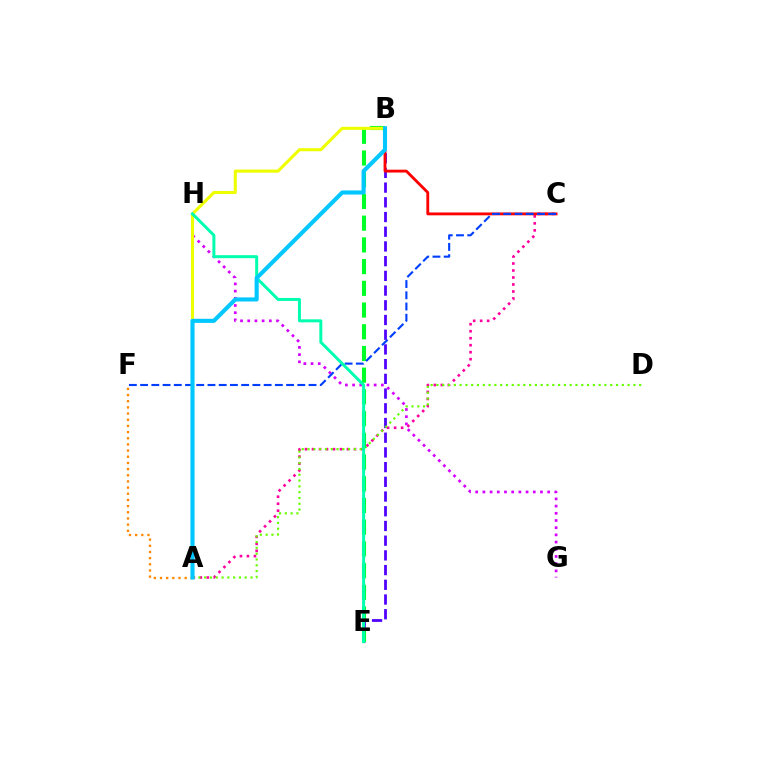{('A', 'F'): [{'color': '#ff8800', 'line_style': 'dotted', 'thickness': 1.68}], ('B', 'E'): [{'color': '#4f00ff', 'line_style': 'dashed', 'thickness': 2.0}, {'color': '#00ff27', 'line_style': 'dashed', 'thickness': 2.95}], ('A', 'C'): [{'color': '#ff00a0', 'line_style': 'dotted', 'thickness': 1.9}], ('A', 'D'): [{'color': '#66ff00', 'line_style': 'dotted', 'thickness': 1.57}], ('B', 'C'): [{'color': '#ff0000', 'line_style': 'solid', 'thickness': 2.05}], ('G', 'H'): [{'color': '#d600ff', 'line_style': 'dotted', 'thickness': 1.96}], ('C', 'F'): [{'color': '#003fff', 'line_style': 'dashed', 'thickness': 1.53}], ('A', 'B'): [{'color': '#eeff00', 'line_style': 'solid', 'thickness': 2.21}, {'color': '#00c7ff', 'line_style': 'solid', 'thickness': 2.95}], ('E', 'H'): [{'color': '#00ffaf', 'line_style': 'solid', 'thickness': 2.15}]}